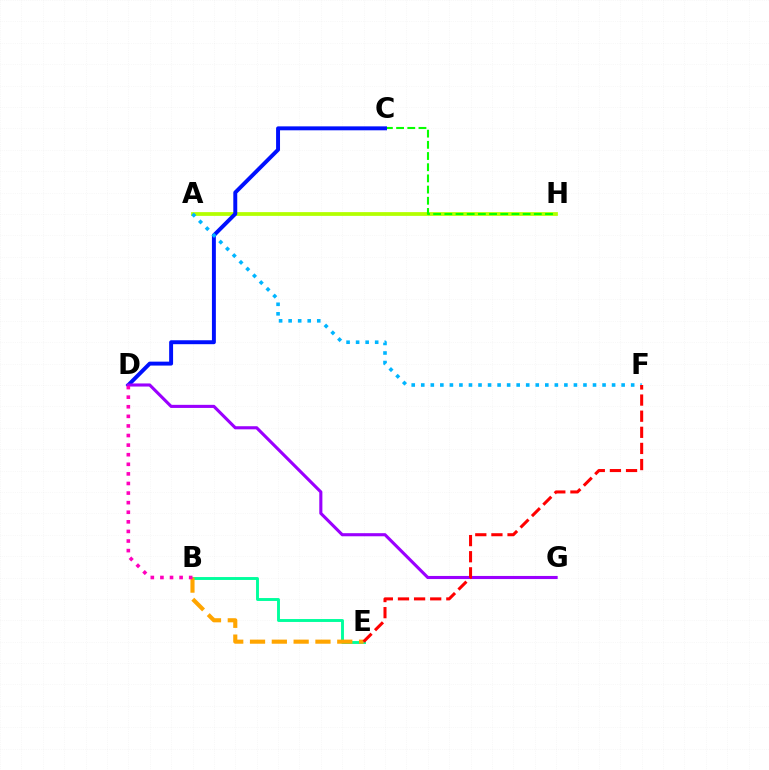{('A', 'H'): [{'color': '#b3ff00', 'line_style': 'solid', 'thickness': 2.7}], ('C', 'H'): [{'color': '#08ff00', 'line_style': 'dashed', 'thickness': 1.52}], ('B', 'E'): [{'color': '#00ff9d', 'line_style': 'solid', 'thickness': 2.09}, {'color': '#ffa500', 'line_style': 'dashed', 'thickness': 2.96}], ('C', 'D'): [{'color': '#0010ff', 'line_style': 'solid', 'thickness': 2.83}], ('D', 'G'): [{'color': '#9b00ff', 'line_style': 'solid', 'thickness': 2.23}], ('B', 'D'): [{'color': '#ff00bd', 'line_style': 'dotted', 'thickness': 2.61}], ('A', 'F'): [{'color': '#00b5ff', 'line_style': 'dotted', 'thickness': 2.59}], ('E', 'F'): [{'color': '#ff0000', 'line_style': 'dashed', 'thickness': 2.19}]}